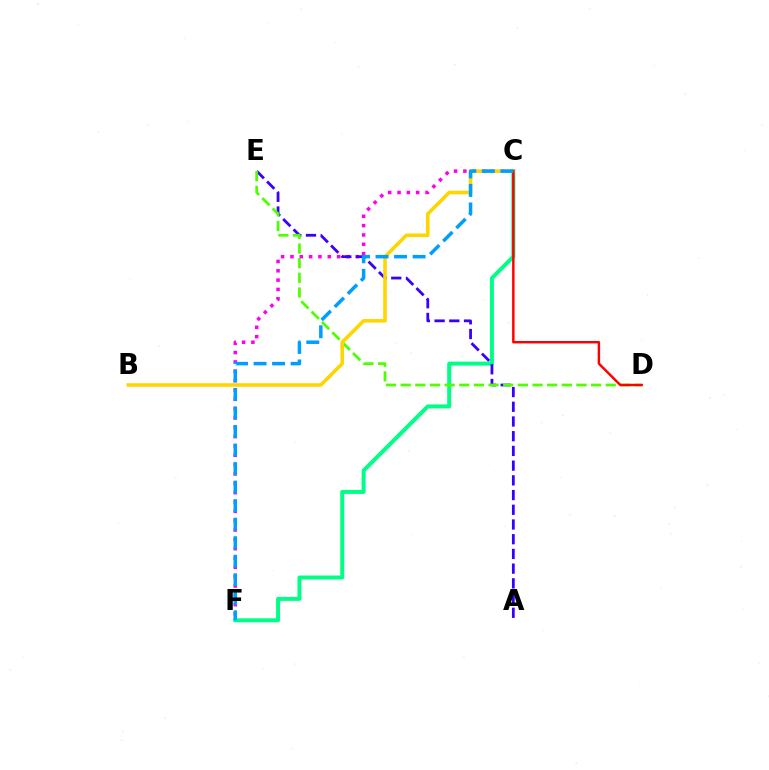{('C', 'F'): [{'color': '#ff00ed', 'line_style': 'dotted', 'thickness': 2.54}, {'color': '#00ff86', 'line_style': 'solid', 'thickness': 2.86}, {'color': '#009eff', 'line_style': 'dashed', 'thickness': 2.52}], ('A', 'E'): [{'color': '#3700ff', 'line_style': 'dashed', 'thickness': 2.0}], ('D', 'E'): [{'color': '#4fff00', 'line_style': 'dashed', 'thickness': 1.99}], ('B', 'C'): [{'color': '#ffd500', 'line_style': 'solid', 'thickness': 2.57}], ('C', 'D'): [{'color': '#ff0000', 'line_style': 'solid', 'thickness': 1.76}]}